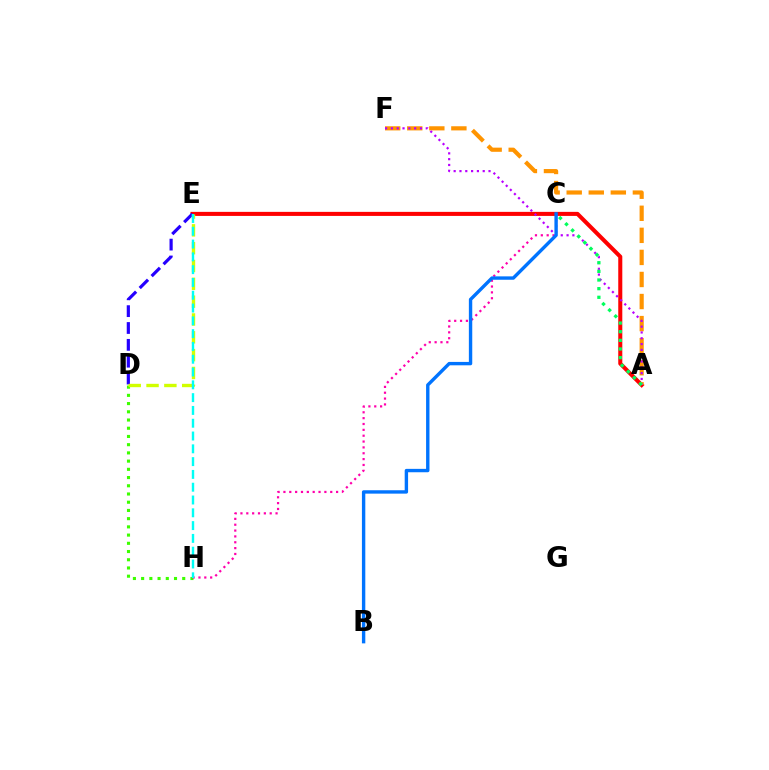{('A', 'E'): [{'color': '#ff0000', 'line_style': 'solid', 'thickness': 2.92}], ('D', 'E'): [{'color': '#2500ff', 'line_style': 'dashed', 'thickness': 2.29}, {'color': '#d1ff00', 'line_style': 'dashed', 'thickness': 2.42}], ('A', 'F'): [{'color': '#ff9400', 'line_style': 'dashed', 'thickness': 3.0}, {'color': '#b900ff', 'line_style': 'dotted', 'thickness': 1.58}], ('D', 'H'): [{'color': '#3dff00', 'line_style': 'dotted', 'thickness': 2.23}], ('A', 'C'): [{'color': '#00ff5c', 'line_style': 'dotted', 'thickness': 2.35}], ('C', 'H'): [{'color': '#ff00ac', 'line_style': 'dotted', 'thickness': 1.59}], ('E', 'H'): [{'color': '#00fff6', 'line_style': 'dashed', 'thickness': 1.74}], ('B', 'C'): [{'color': '#0074ff', 'line_style': 'solid', 'thickness': 2.44}]}